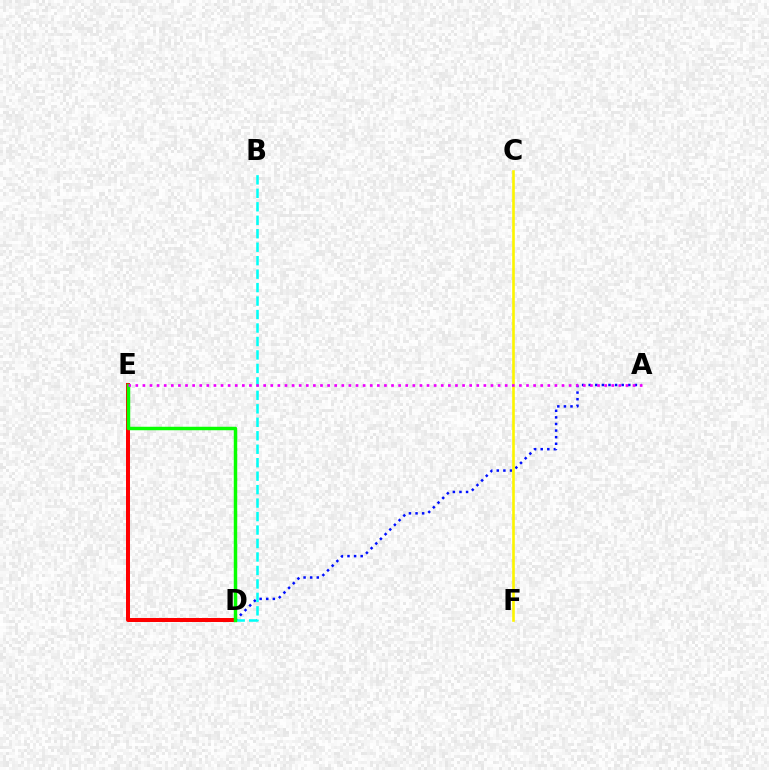{('A', 'D'): [{'color': '#0010ff', 'line_style': 'dotted', 'thickness': 1.79}], ('B', 'D'): [{'color': '#00fff6', 'line_style': 'dashed', 'thickness': 1.83}], ('D', 'E'): [{'color': '#ff0000', 'line_style': 'solid', 'thickness': 2.88}, {'color': '#08ff00', 'line_style': 'solid', 'thickness': 2.49}], ('C', 'F'): [{'color': '#fcf500', 'line_style': 'solid', 'thickness': 1.89}], ('A', 'E'): [{'color': '#ee00ff', 'line_style': 'dotted', 'thickness': 1.93}]}